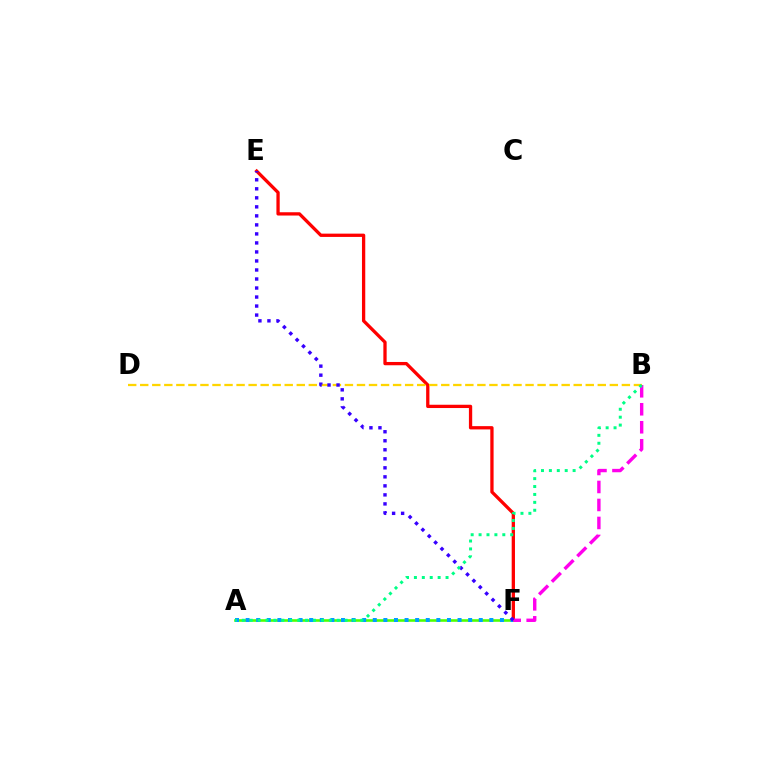{('E', 'F'): [{'color': '#ff0000', 'line_style': 'solid', 'thickness': 2.37}, {'color': '#3700ff', 'line_style': 'dotted', 'thickness': 2.45}], ('B', 'D'): [{'color': '#ffd500', 'line_style': 'dashed', 'thickness': 1.64}], ('A', 'F'): [{'color': '#4fff00', 'line_style': 'solid', 'thickness': 1.87}, {'color': '#009eff', 'line_style': 'dotted', 'thickness': 2.88}], ('B', 'F'): [{'color': '#ff00ed', 'line_style': 'dashed', 'thickness': 2.44}], ('A', 'B'): [{'color': '#00ff86', 'line_style': 'dotted', 'thickness': 2.15}]}